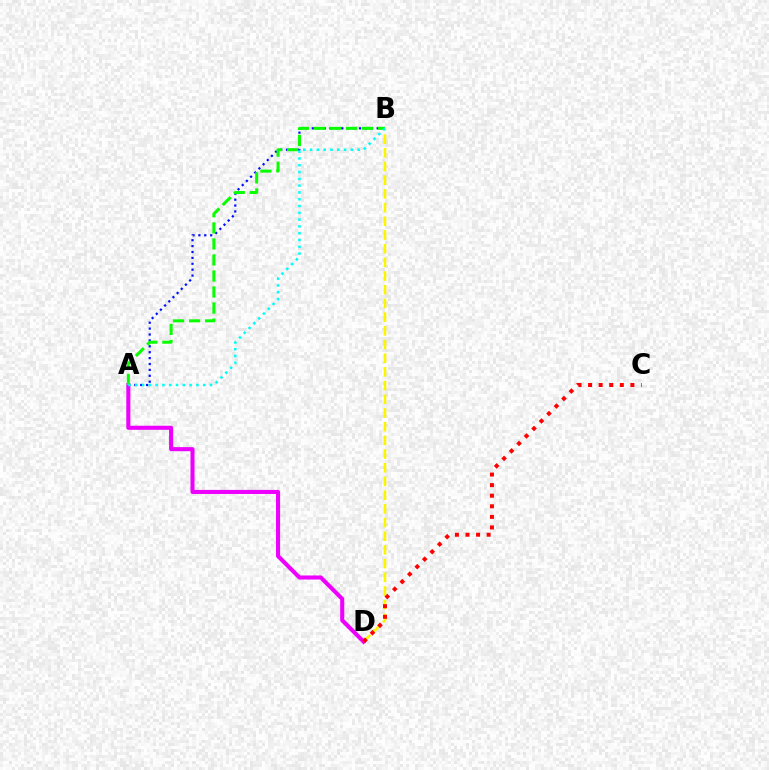{('A', 'B'): [{'color': '#0010ff', 'line_style': 'dotted', 'thickness': 1.6}, {'color': '#08ff00', 'line_style': 'dashed', 'thickness': 2.18}, {'color': '#00fff6', 'line_style': 'dotted', 'thickness': 1.85}], ('B', 'D'): [{'color': '#fcf500', 'line_style': 'dashed', 'thickness': 1.86}], ('A', 'D'): [{'color': '#ee00ff', 'line_style': 'solid', 'thickness': 2.93}], ('C', 'D'): [{'color': '#ff0000', 'line_style': 'dotted', 'thickness': 2.87}]}